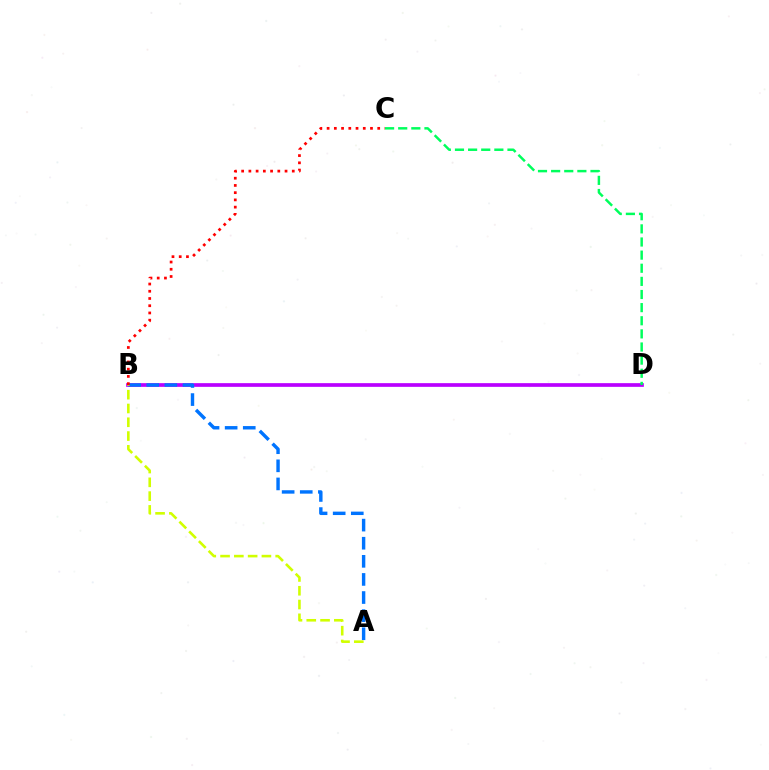{('B', 'D'): [{'color': '#b900ff', 'line_style': 'solid', 'thickness': 2.66}], ('A', 'B'): [{'color': '#0074ff', 'line_style': 'dashed', 'thickness': 2.46}, {'color': '#d1ff00', 'line_style': 'dashed', 'thickness': 1.87}], ('C', 'D'): [{'color': '#00ff5c', 'line_style': 'dashed', 'thickness': 1.78}], ('B', 'C'): [{'color': '#ff0000', 'line_style': 'dotted', 'thickness': 1.96}]}